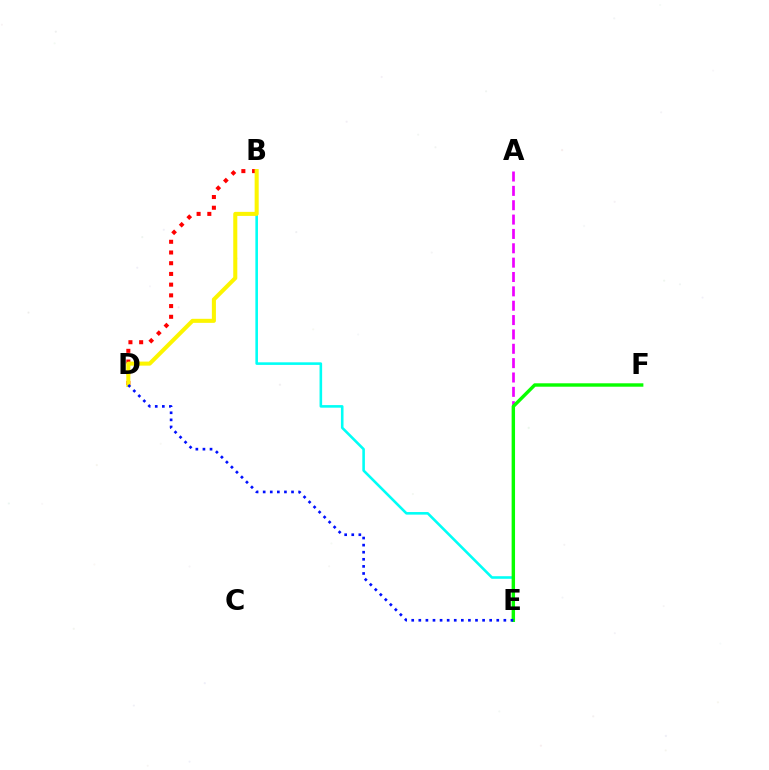{('B', 'D'): [{'color': '#ff0000', 'line_style': 'dotted', 'thickness': 2.91}, {'color': '#fcf500', 'line_style': 'solid', 'thickness': 2.91}], ('A', 'E'): [{'color': '#ee00ff', 'line_style': 'dashed', 'thickness': 1.95}], ('B', 'E'): [{'color': '#00fff6', 'line_style': 'solid', 'thickness': 1.86}], ('E', 'F'): [{'color': '#08ff00', 'line_style': 'solid', 'thickness': 2.46}], ('D', 'E'): [{'color': '#0010ff', 'line_style': 'dotted', 'thickness': 1.93}]}